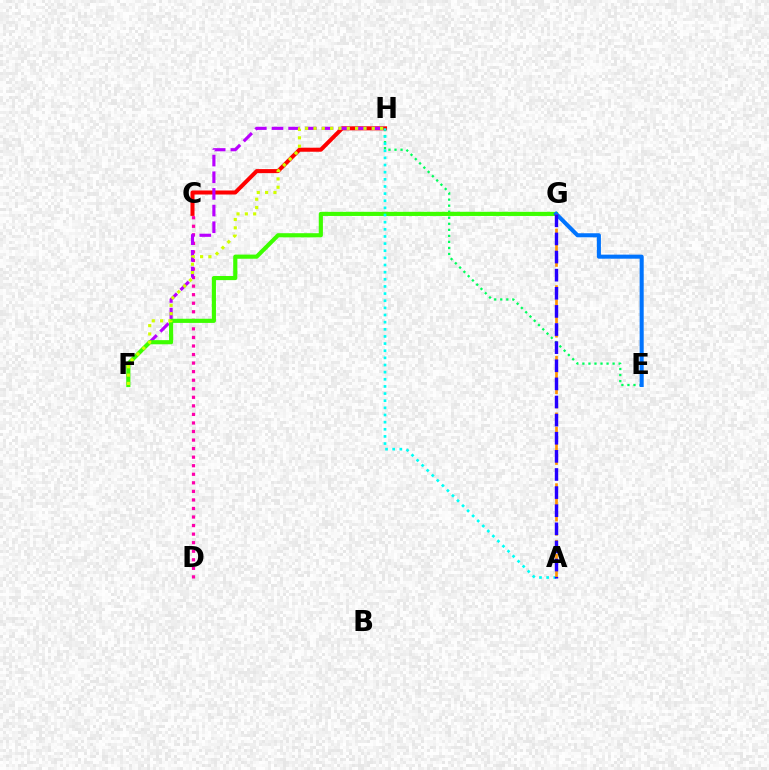{('E', 'H'): [{'color': '#00ff5c', 'line_style': 'dotted', 'thickness': 1.64}], ('C', 'H'): [{'color': '#ff0000', 'line_style': 'solid', 'thickness': 2.9}], ('C', 'D'): [{'color': '#ff00ac', 'line_style': 'dotted', 'thickness': 2.32}], ('F', 'H'): [{'color': '#b900ff', 'line_style': 'dashed', 'thickness': 2.26}, {'color': '#d1ff00', 'line_style': 'dotted', 'thickness': 2.26}], ('F', 'G'): [{'color': '#3dff00', 'line_style': 'solid', 'thickness': 2.98}], ('A', 'H'): [{'color': '#00fff6', 'line_style': 'dotted', 'thickness': 1.94}], ('E', 'G'): [{'color': '#0074ff', 'line_style': 'solid', 'thickness': 2.92}], ('A', 'G'): [{'color': '#ff9400', 'line_style': 'dashed', 'thickness': 1.92}, {'color': '#2500ff', 'line_style': 'dashed', 'thickness': 2.46}]}